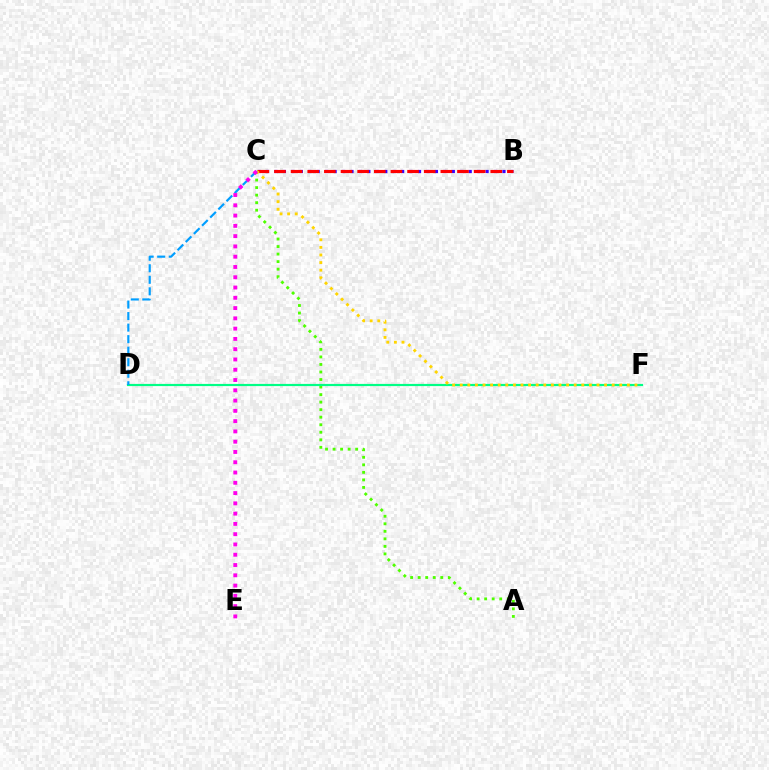{('A', 'C'): [{'color': '#4fff00', 'line_style': 'dotted', 'thickness': 2.05}], ('D', 'F'): [{'color': '#00ff86', 'line_style': 'solid', 'thickness': 1.58}], ('B', 'C'): [{'color': '#3700ff', 'line_style': 'dotted', 'thickness': 2.29}, {'color': '#ff0000', 'line_style': 'dashed', 'thickness': 2.26}], ('C', 'F'): [{'color': '#ffd500', 'line_style': 'dotted', 'thickness': 2.06}], ('C', 'D'): [{'color': '#009eff', 'line_style': 'dashed', 'thickness': 1.57}], ('C', 'E'): [{'color': '#ff00ed', 'line_style': 'dotted', 'thickness': 2.79}]}